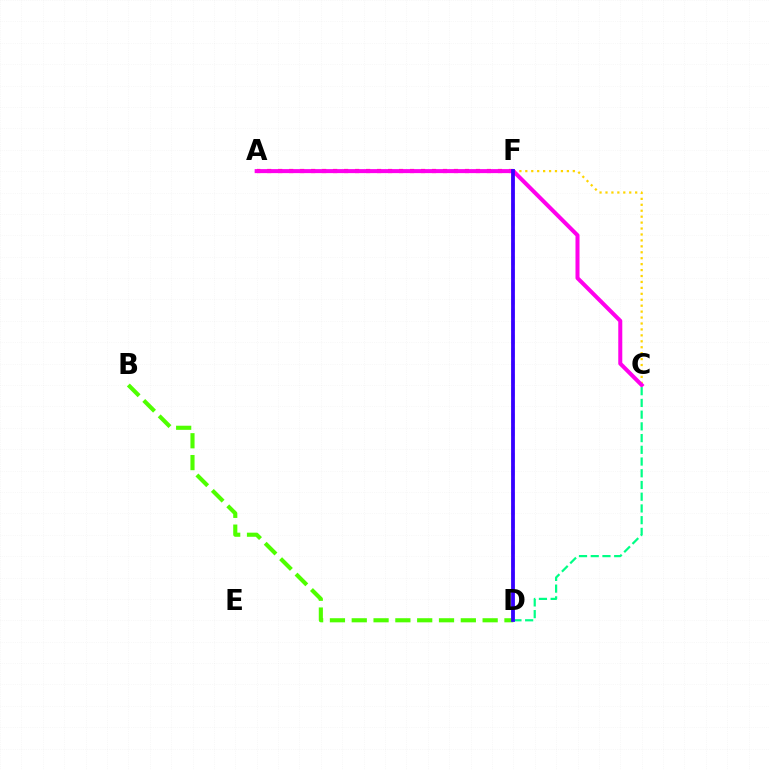{('D', 'F'): [{'color': '#009eff', 'line_style': 'dashed', 'thickness': 1.79}, {'color': '#3700ff', 'line_style': 'solid', 'thickness': 2.73}], ('C', 'F'): [{'color': '#ffd500', 'line_style': 'dotted', 'thickness': 1.61}], ('A', 'F'): [{'color': '#ff0000', 'line_style': 'dotted', 'thickness': 2.98}], ('A', 'C'): [{'color': '#ff00ed', 'line_style': 'solid', 'thickness': 2.89}], ('B', 'D'): [{'color': '#4fff00', 'line_style': 'dashed', 'thickness': 2.96}], ('C', 'D'): [{'color': '#00ff86', 'line_style': 'dashed', 'thickness': 1.59}]}